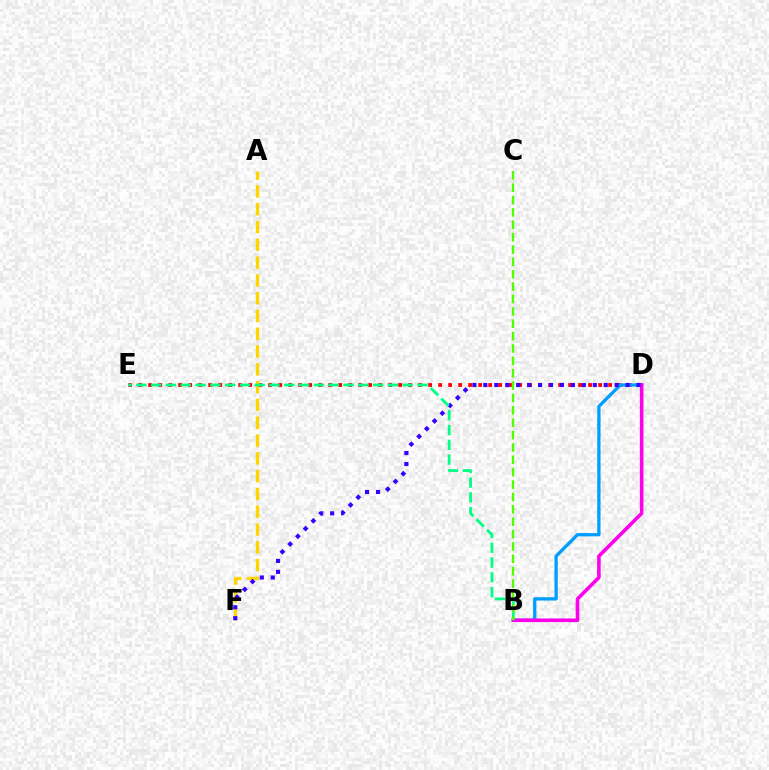{('D', 'E'): [{'color': '#ff0000', 'line_style': 'dotted', 'thickness': 2.72}], ('A', 'F'): [{'color': '#ffd500', 'line_style': 'dashed', 'thickness': 2.42}], ('B', 'D'): [{'color': '#009eff', 'line_style': 'solid', 'thickness': 2.36}, {'color': '#ff00ed', 'line_style': 'solid', 'thickness': 2.59}], ('D', 'F'): [{'color': '#3700ff', 'line_style': 'dotted', 'thickness': 2.97}], ('B', 'E'): [{'color': '#00ff86', 'line_style': 'dashed', 'thickness': 2.01}], ('B', 'C'): [{'color': '#4fff00', 'line_style': 'dashed', 'thickness': 1.68}]}